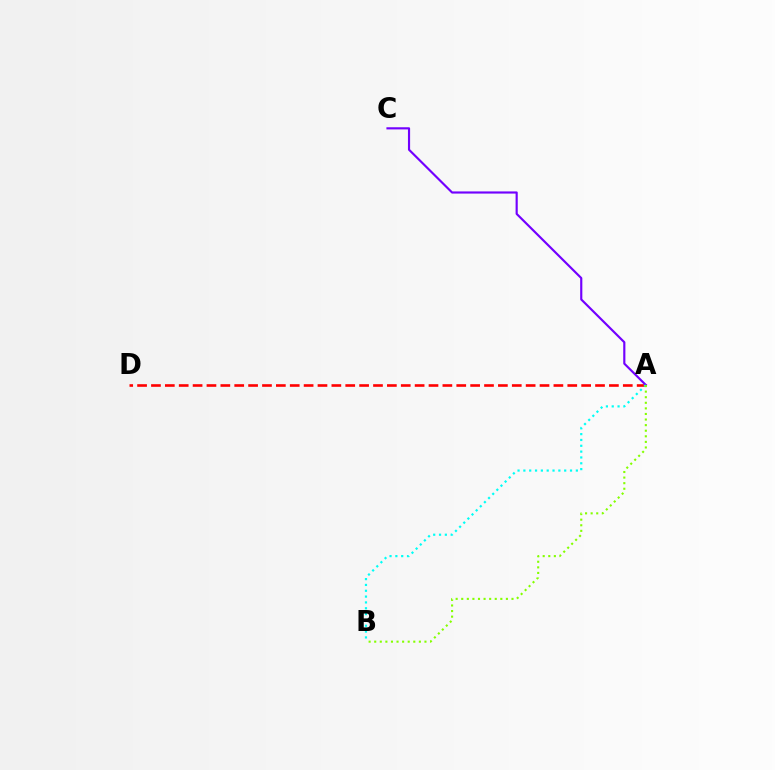{('A', 'D'): [{'color': '#ff0000', 'line_style': 'dashed', 'thickness': 1.89}], ('A', 'C'): [{'color': '#7200ff', 'line_style': 'solid', 'thickness': 1.55}], ('A', 'B'): [{'color': '#00fff6', 'line_style': 'dotted', 'thickness': 1.58}, {'color': '#84ff00', 'line_style': 'dotted', 'thickness': 1.52}]}